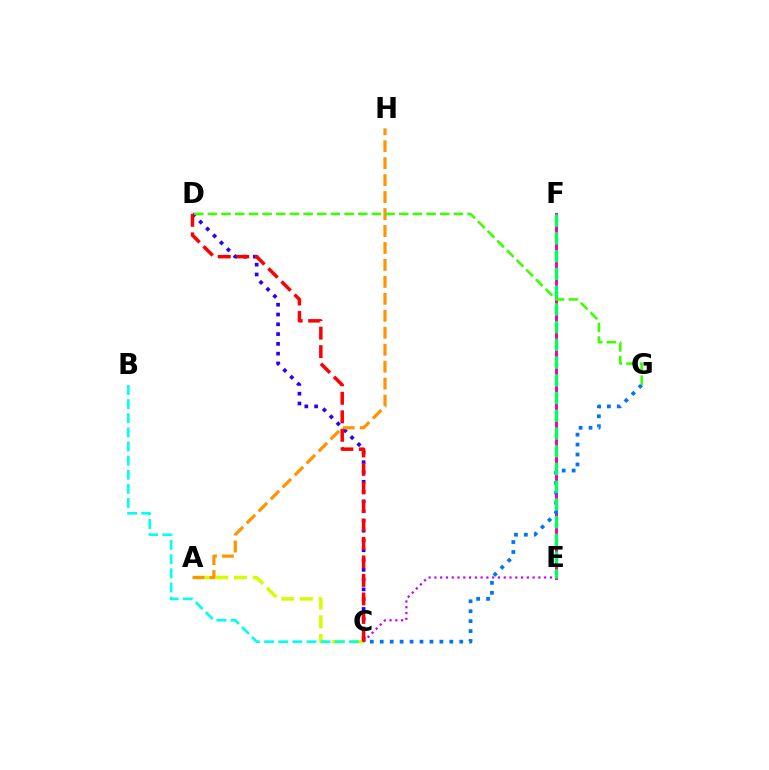{('A', 'C'): [{'color': '#d1ff00', 'line_style': 'dashed', 'thickness': 2.54}], ('E', 'F'): [{'color': '#ff00ac', 'line_style': 'solid', 'thickness': 2.16}, {'color': '#00ff5c', 'line_style': 'dashed', 'thickness': 2.41}], ('C', 'D'): [{'color': '#2500ff', 'line_style': 'dotted', 'thickness': 2.66}, {'color': '#ff0000', 'line_style': 'dashed', 'thickness': 2.51}], ('B', 'C'): [{'color': '#00fff6', 'line_style': 'dashed', 'thickness': 1.92}], ('A', 'H'): [{'color': '#ff9400', 'line_style': 'dashed', 'thickness': 2.3}], ('C', 'G'): [{'color': '#0074ff', 'line_style': 'dotted', 'thickness': 2.7}], ('D', 'G'): [{'color': '#3dff00', 'line_style': 'dashed', 'thickness': 1.86}], ('C', 'E'): [{'color': '#b900ff', 'line_style': 'dotted', 'thickness': 1.57}]}